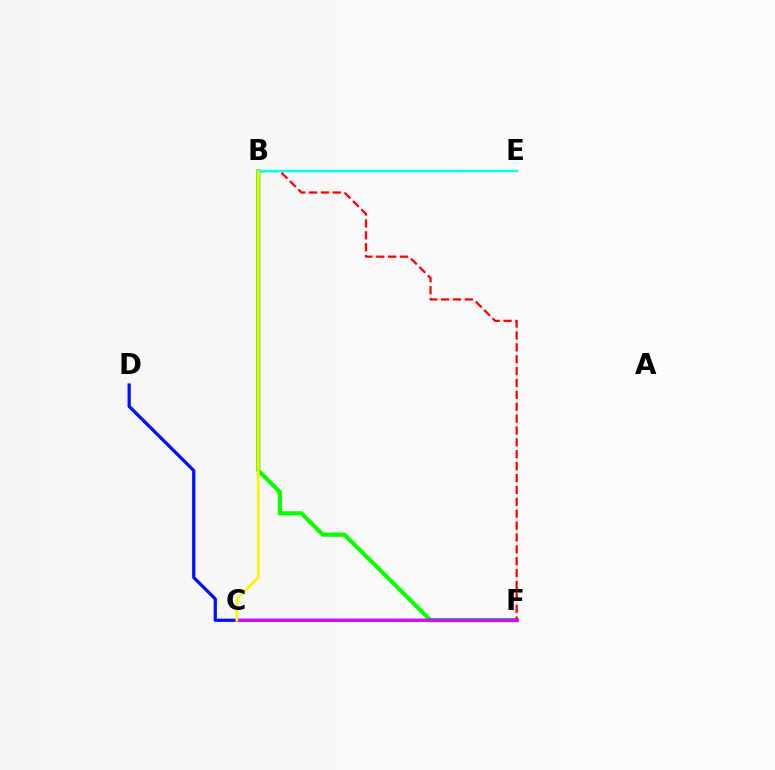{('B', 'F'): [{'color': '#08ff00', 'line_style': 'solid', 'thickness': 2.98}, {'color': '#ff0000', 'line_style': 'dashed', 'thickness': 1.61}], ('D', 'F'): [{'color': '#0010ff', 'line_style': 'solid', 'thickness': 2.33}], ('B', 'E'): [{'color': '#00fff6', 'line_style': 'solid', 'thickness': 1.71}], ('C', 'F'): [{'color': '#ee00ff', 'line_style': 'solid', 'thickness': 2.1}], ('B', 'C'): [{'color': '#fcf500', 'line_style': 'solid', 'thickness': 1.95}]}